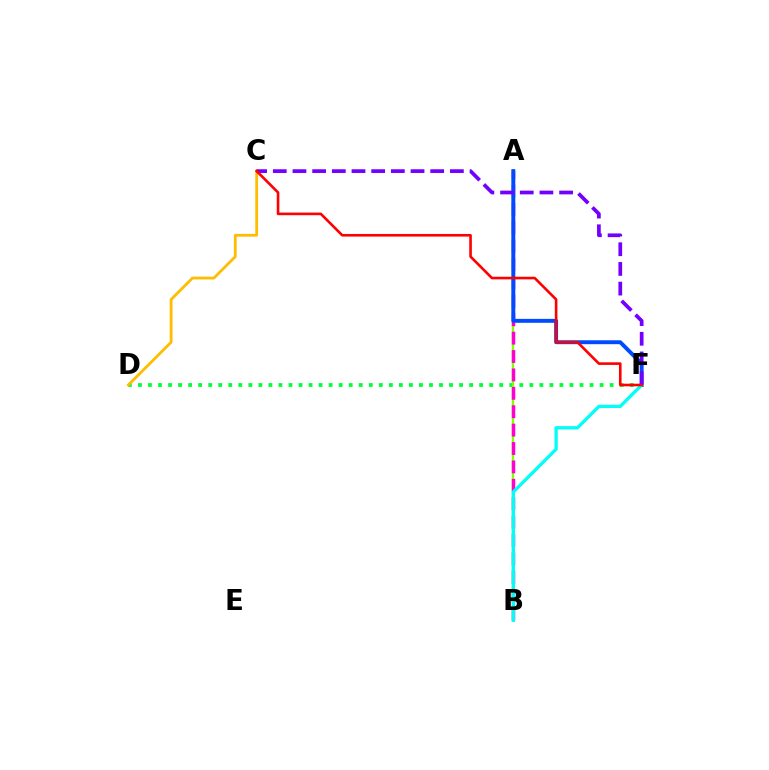{('D', 'F'): [{'color': '#00ff39', 'line_style': 'dotted', 'thickness': 2.73}], ('A', 'B'): [{'color': '#84ff00', 'line_style': 'solid', 'thickness': 1.7}, {'color': '#ff00cf', 'line_style': 'dashed', 'thickness': 2.5}], ('C', 'D'): [{'color': '#ffbd00', 'line_style': 'solid', 'thickness': 2.0}], ('A', 'F'): [{'color': '#004bff', 'line_style': 'solid', 'thickness': 2.83}], ('B', 'F'): [{'color': '#00fff6', 'line_style': 'solid', 'thickness': 2.38}], ('C', 'F'): [{'color': '#7200ff', 'line_style': 'dashed', 'thickness': 2.67}, {'color': '#ff0000', 'line_style': 'solid', 'thickness': 1.88}]}